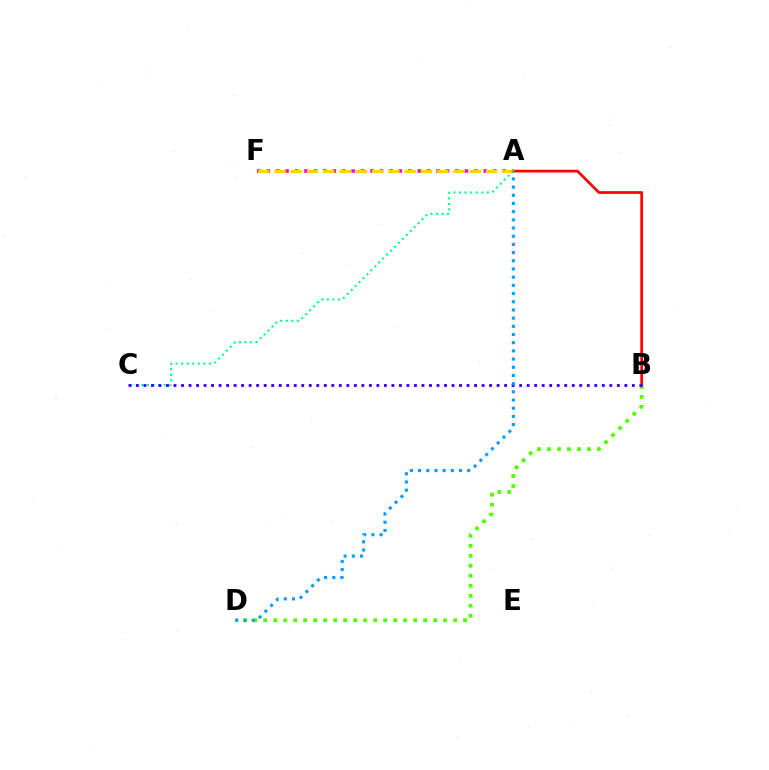{('B', 'D'): [{'color': '#4fff00', 'line_style': 'dotted', 'thickness': 2.72}], ('A', 'F'): [{'color': '#ff00ed', 'line_style': 'dotted', 'thickness': 2.56}, {'color': '#ffd500', 'line_style': 'dashed', 'thickness': 2.21}], ('A', 'B'): [{'color': '#ff0000', 'line_style': 'solid', 'thickness': 1.94}], ('A', 'C'): [{'color': '#00ff86', 'line_style': 'dotted', 'thickness': 1.51}], ('B', 'C'): [{'color': '#3700ff', 'line_style': 'dotted', 'thickness': 2.04}], ('A', 'D'): [{'color': '#009eff', 'line_style': 'dotted', 'thickness': 2.23}]}